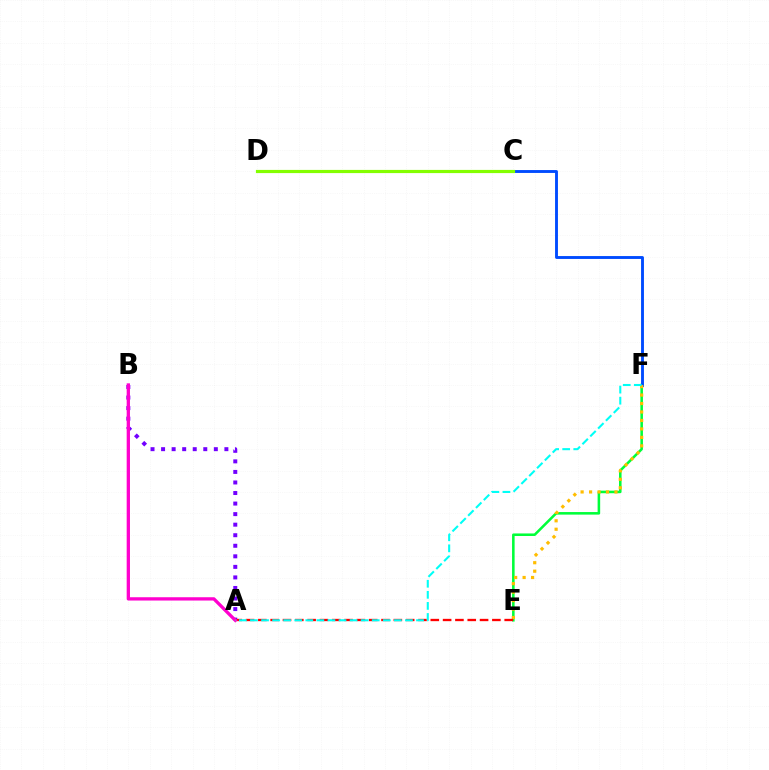{('E', 'F'): [{'color': '#00ff39', 'line_style': 'solid', 'thickness': 1.84}, {'color': '#ffbd00', 'line_style': 'dotted', 'thickness': 2.3}], ('C', 'F'): [{'color': '#004bff', 'line_style': 'solid', 'thickness': 2.08}], ('A', 'B'): [{'color': '#7200ff', 'line_style': 'dotted', 'thickness': 2.87}, {'color': '#ff00cf', 'line_style': 'solid', 'thickness': 2.38}], ('A', 'E'): [{'color': '#ff0000', 'line_style': 'dashed', 'thickness': 1.67}], ('C', 'D'): [{'color': '#84ff00', 'line_style': 'solid', 'thickness': 2.3}], ('A', 'F'): [{'color': '#00fff6', 'line_style': 'dashed', 'thickness': 1.5}]}